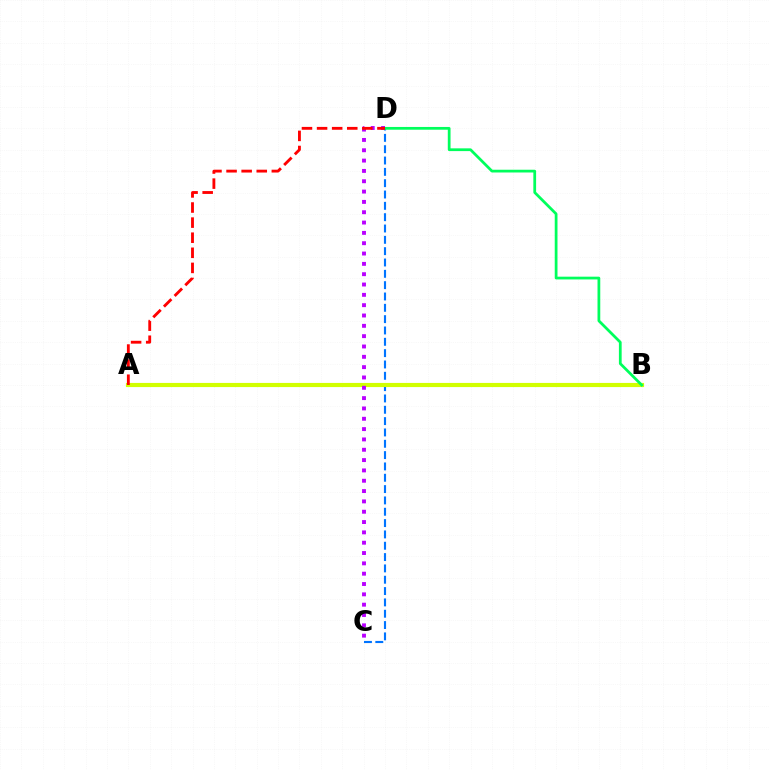{('C', 'D'): [{'color': '#0074ff', 'line_style': 'dashed', 'thickness': 1.54}, {'color': '#b900ff', 'line_style': 'dotted', 'thickness': 2.81}], ('A', 'B'): [{'color': '#d1ff00', 'line_style': 'solid', 'thickness': 2.99}], ('B', 'D'): [{'color': '#00ff5c', 'line_style': 'solid', 'thickness': 1.98}], ('A', 'D'): [{'color': '#ff0000', 'line_style': 'dashed', 'thickness': 2.05}]}